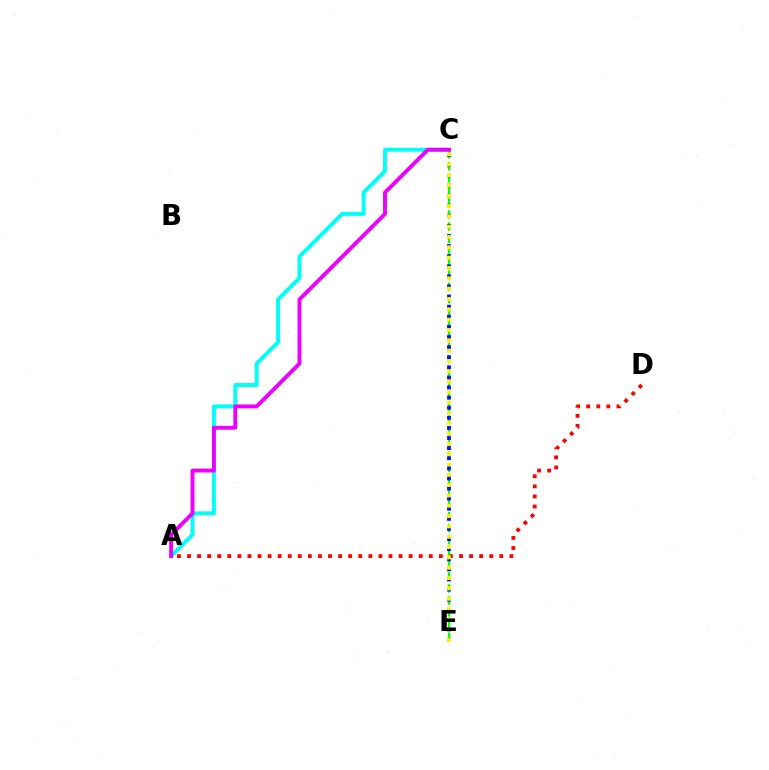{('A', 'D'): [{'color': '#ff0000', 'line_style': 'dotted', 'thickness': 2.74}], ('A', 'C'): [{'color': '#00fff6', 'line_style': 'solid', 'thickness': 2.85}, {'color': '#ee00ff', 'line_style': 'solid', 'thickness': 2.81}], ('C', 'E'): [{'color': '#08ff00', 'line_style': 'dashed', 'thickness': 1.64}, {'color': '#0010ff', 'line_style': 'dotted', 'thickness': 2.75}, {'color': '#fcf500', 'line_style': 'dotted', 'thickness': 2.81}]}